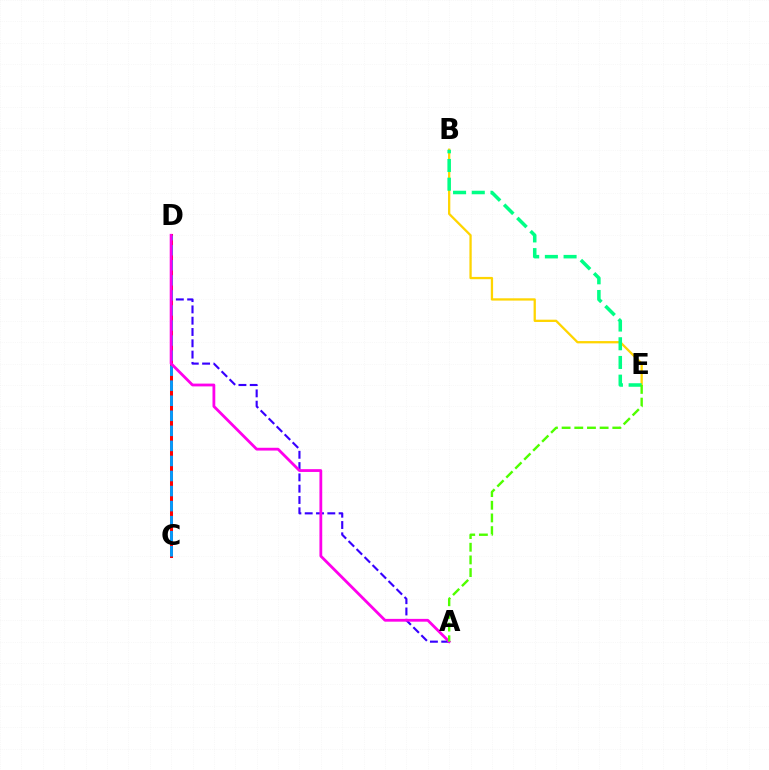{('A', 'D'): [{'color': '#3700ff', 'line_style': 'dashed', 'thickness': 1.54}, {'color': '#ff00ed', 'line_style': 'solid', 'thickness': 2.01}], ('B', 'E'): [{'color': '#ffd500', 'line_style': 'solid', 'thickness': 1.65}, {'color': '#00ff86', 'line_style': 'dashed', 'thickness': 2.54}], ('C', 'D'): [{'color': '#ff0000', 'line_style': 'solid', 'thickness': 2.17}, {'color': '#009eff', 'line_style': 'dashed', 'thickness': 2.04}], ('A', 'E'): [{'color': '#4fff00', 'line_style': 'dashed', 'thickness': 1.72}]}